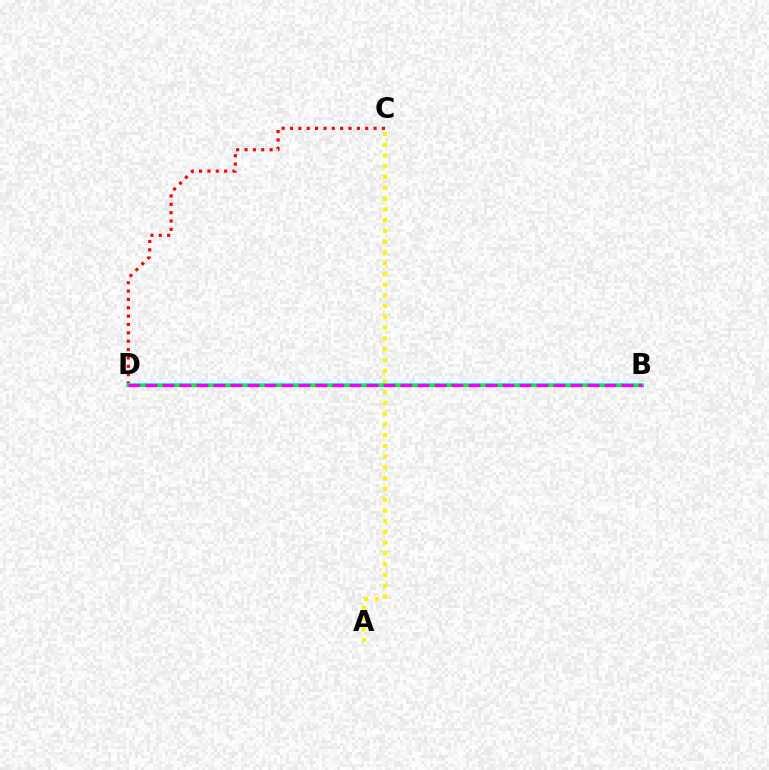{('B', 'D'): [{'color': '#0010ff', 'line_style': 'solid', 'thickness': 2.24}, {'color': '#00fff6', 'line_style': 'solid', 'thickness': 2.57}, {'color': '#08ff00', 'line_style': 'solid', 'thickness': 1.74}, {'color': '#ee00ff', 'line_style': 'dashed', 'thickness': 2.31}], ('C', 'D'): [{'color': '#ff0000', 'line_style': 'dotted', 'thickness': 2.27}], ('A', 'C'): [{'color': '#fcf500', 'line_style': 'dotted', 'thickness': 2.92}]}